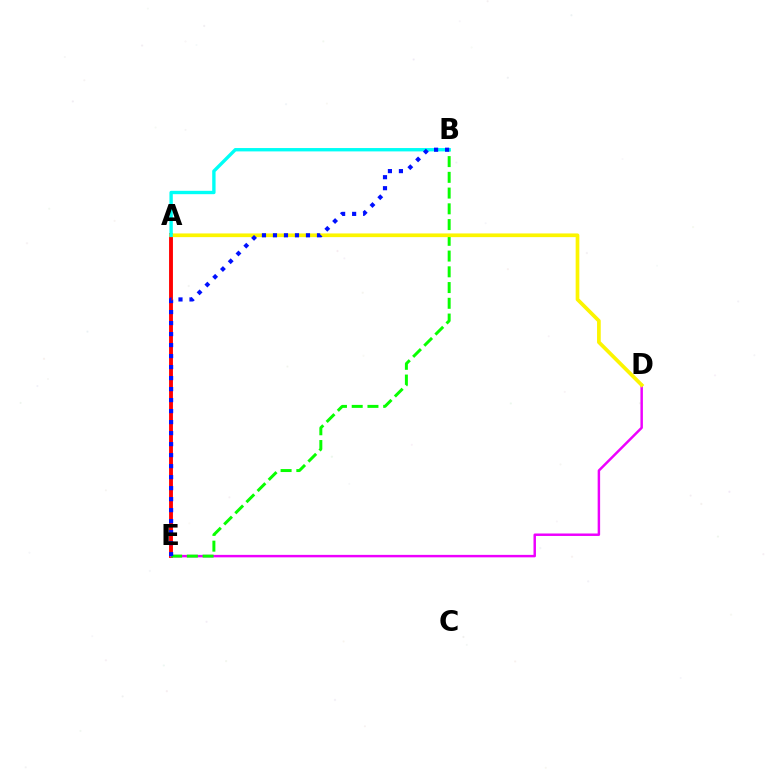{('A', 'E'): [{'color': '#ff0000', 'line_style': 'solid', 'thickness': 2.79}], ('D', 'E'): [{'color': '#ee00ff', 'line_style': 'solid', 'thickness': 1.77}], ('B', 'E'): [{'color': '#08ff00', 'line_style': 'dashed', 'thickness': 2.14}, {'color': '#0010ff', 'line_style': 'dotted', 'thickness': 2.99}], ('A', 'D'): [{'color': '#fcf500', 'line_style': 'solid', 'thickness': 2.66}], ('A', 'B'): [{'color': '#00fff6', 'line_style': 'solid', 'thickness': 2.42}]}